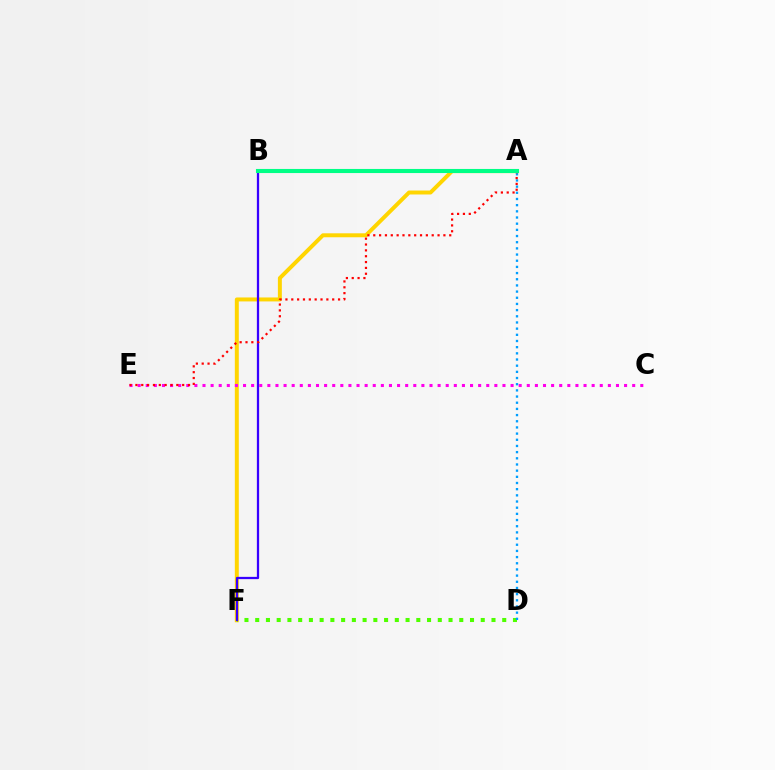{('A', 'F'): [{'color': '#ffd500', 'line_style': 'solid', 'thickness': 2.85}], ('D', 'F'): [{'color': '#4fff00', 'line_style': 'dotted', 'thickness': 2.92}], ('B', 'F'): [{'color': '#3700ff', 'line_style': 'solid', 'thickness': 1.63}], ('A', 'D'): [{'color': '#009eff', 'line_style': 'dotted', 'thickness': 1.68}], ('C', 'E'): [{'color': '#ff00ed', 'line_style': 'dotted', 'thickness': 2.2}], ('A', 'E'): [{'color': '#ff0000', 'line_style': 'dotted', 'thickness': 1.59}], ('A', 'B'): [{'color': '#00ff86', 'line_style': 'solid', 'thickness': 2.95}]}